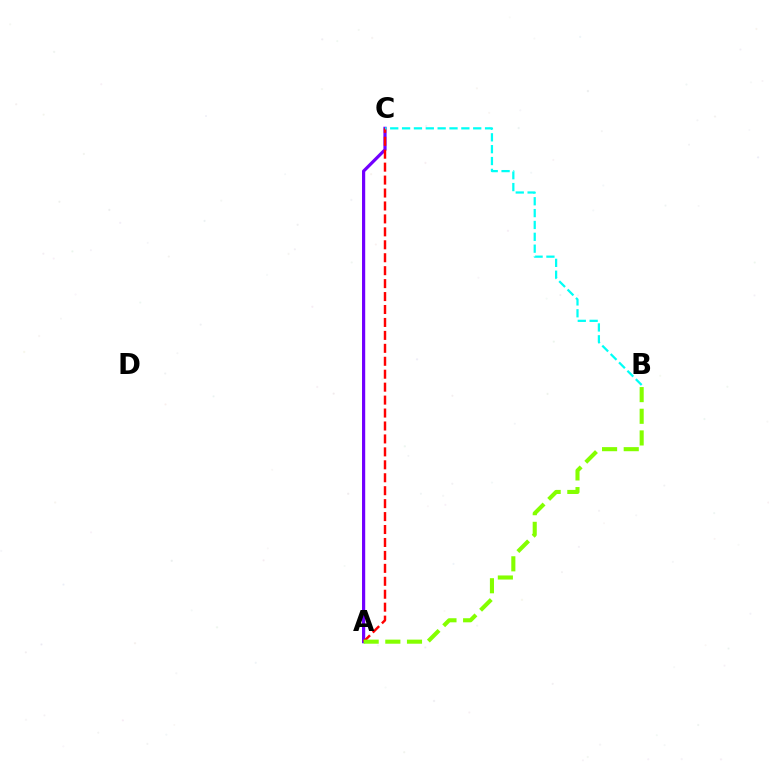{('A', 'C'): [{'color': '#7200ff', 'line_style': 'solid', 'thickness': 2.3}, {'color': '#ff0000', 'line_style': 'dashed', 'thickness': 1.76}], ('B', 'C'): [{'color': '#00fff6', 'line_style': 'dashed', 'thickness': 1.61}], ('A', 'B'): [{'color': '#84ff00', 'line_style': 'dashed', 'thickness': 2.94}]}